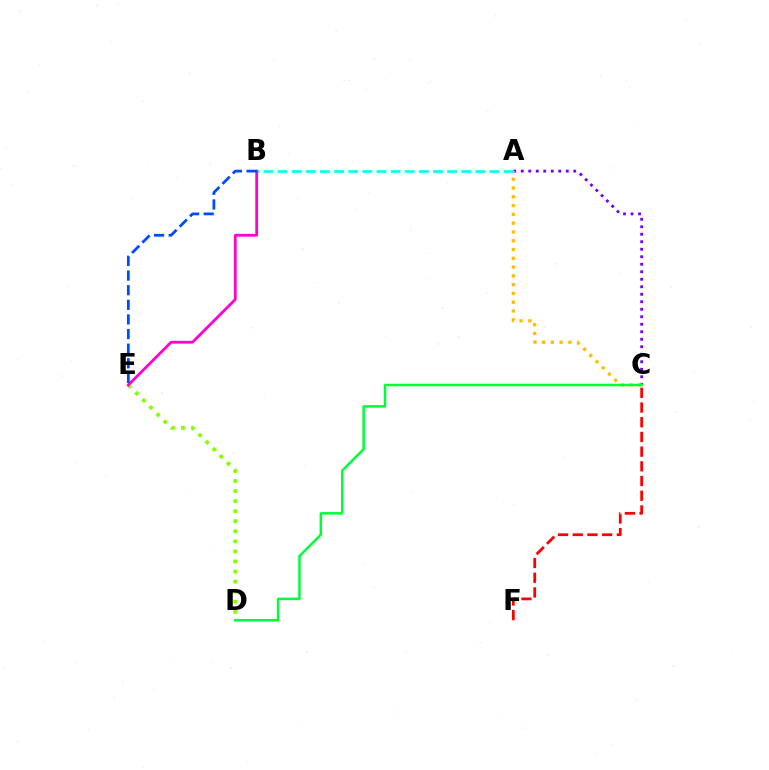{('C', 'F'): [{'color': '#ff0000', 'line_style': 'dashed', 'thickness': 2.0}], ('A', 'C'): [{'color': '#7200ff', 'line_style': 'dotted', 'thickness': 2.04}, {'color': '#ffbd00', 'line_style': 'dotted', 'thickness': 2.39}], ('A', 'B'): [{'color': '#00fff6', 'line_style': 'dashed', 'thickness': 1.92}], ('D', 'E'): [{'color': '#84ff00', 'line_style': 'dotted', 'thickness': 2.73}], ('B', 'E'): [{'color': '#ff00cf', 'line_style': 'solid', 'thickness': 2.0}, {'color': '#004bff', 'line_style': 'dashed', 'thickness': 1.99}], ('C', 'D'): [{'color': '#00ff39', 'line_style': 'solid', 'thickness': 1.8}]}